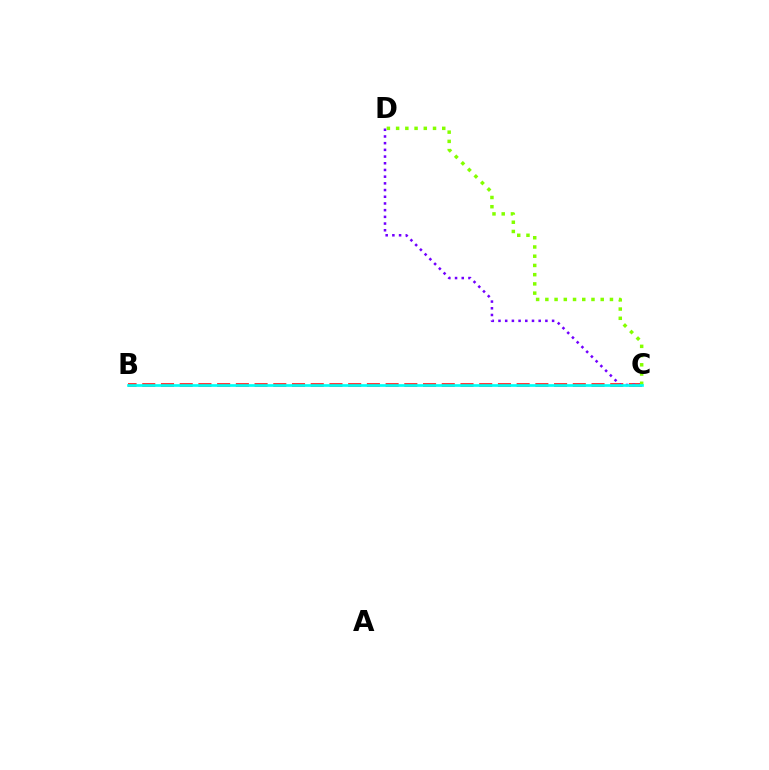{('B', 'C'): [{'color': '#ff0000', 'line_style': 'dashed', 'thickness': 2.54}, {'color': '#00fff6', 'line_style': 'solid', 'thickness': 1.94}], ('C', 'D'): [{'color': '#7200ff', 'line_style': 'dotted', 'thickness': 1.82}, {'color': '#84ff00', 'line_style': 'dotted', 'thickness': 2.51}]}